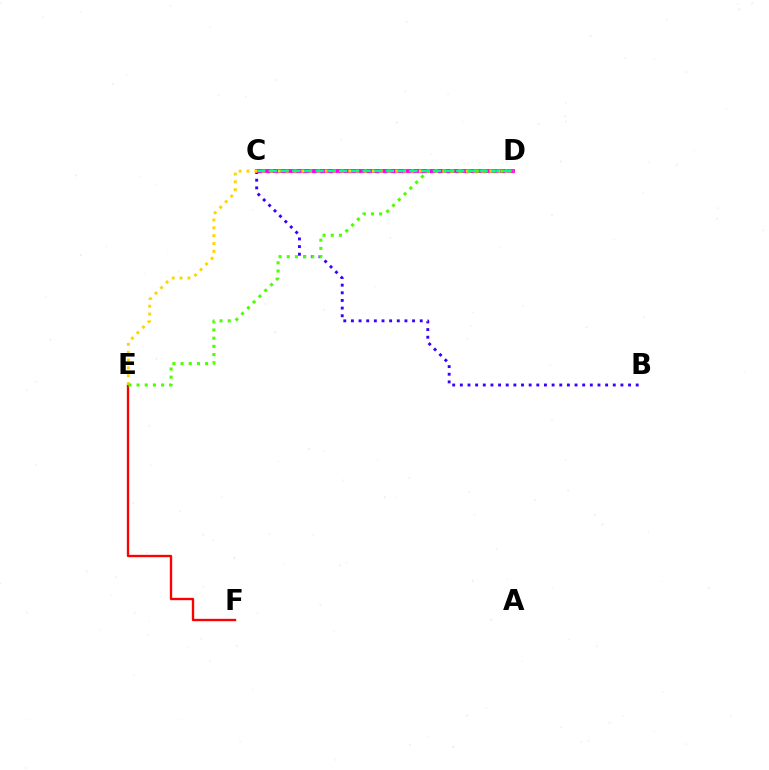{('C', 'D'): [{'color': '#009eff', 'line_style': 'dotted', 'thickness': 2.44}, {'color': '#ff00ed', 'line_style': 'solid', 'thickness': 2.78}, {'color': '#00ff86', 'line_style': 'dashed', 'thickness': 1.59}], ('E', 'F'): [{'color': '#ff0000', 'line_style': 'solid', 'thickness': 1.69}], ('B', 'C'): [{'color': '#3700ff', 'line_style': 'dotted', 'thickness': 2.08}], ('D', 'E'): [{'color': '#ffd500', 'line_style': 'dotted', 'thickness': 2.13}, {'color': '#4fff00', 'line_style': 'dotted', 'thickness': 2.22}]}